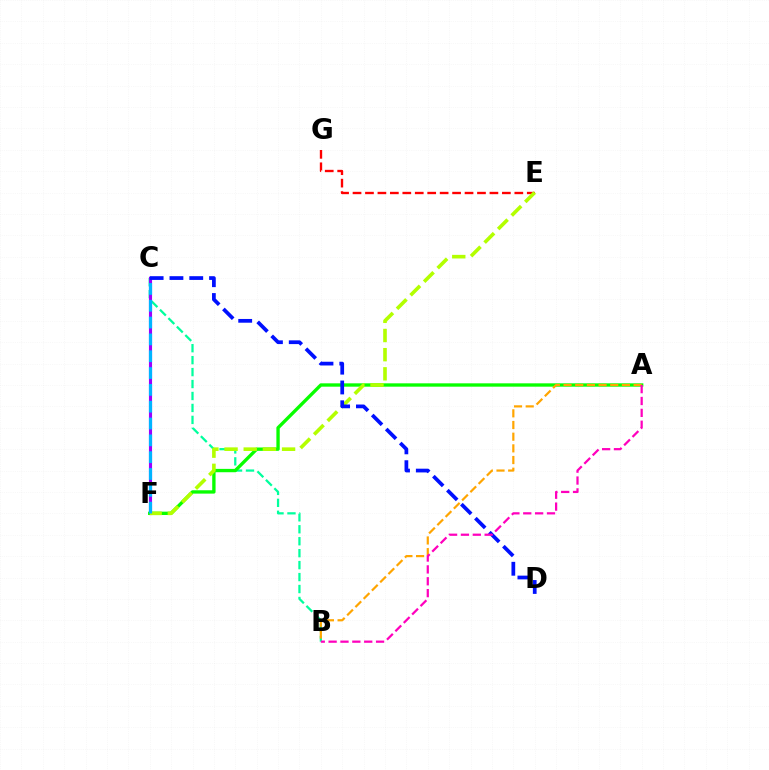{('B', 'C'): [{'color': '#00ff9d', 'line_style': 'dashed', 'thickness': 1.62}], ('E', 'G'): [{'color': '#ff0000', 'line_style': 'dashed', 'thickness': 1.69}], ('C', 'F'): [{'color': '#9b00ff', 'line_style': 'solid', 'thickness': 2.24}, {'color': '#00b5ff', 'line_style': 'dashed', 'thickness': 2.29}], ('A', 'F'): [{'color': '#08ff00', 'line_style': 'solid', 'thickness': 2.41}], ('E', 'F'): [{'color': '#b3ff00', 'line_style': 'dashed', 'thickness': 2.6}], ('C', 'D'): [{'color': '#0010ff', 'line_style': 'dashed', 'thickness': 2.69}], ('A', 'B'): [{'color': '#ffa500', 'line_style': 'dashed', 'thickness': 1.59}, {'color': '#ff00bd', 'line_style': 'dashed', 'thickness': 1.61}]}